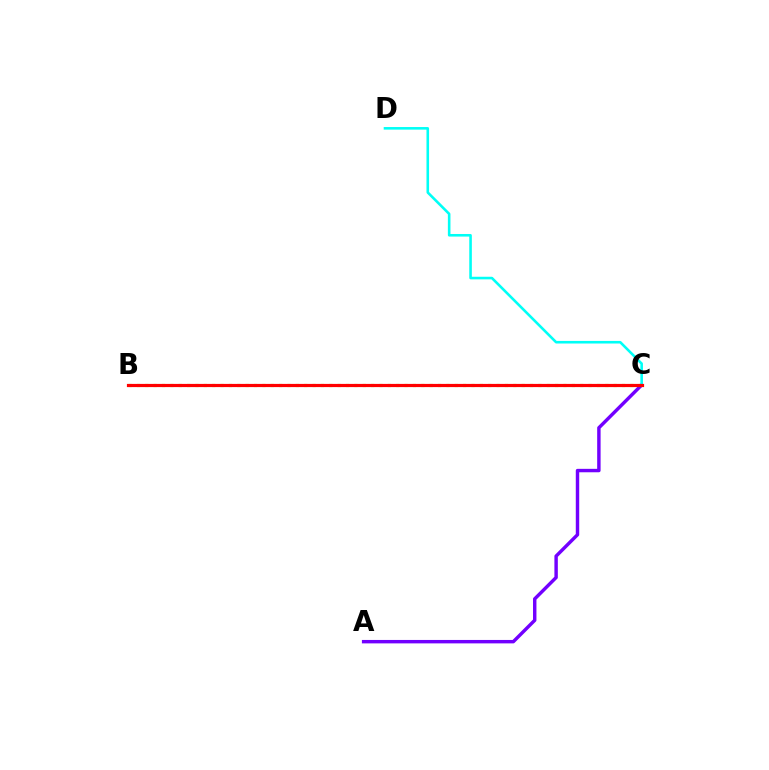{('B', 'C'): [{'color': '#84ff00', 'line_style': 'dotted', 'thickness': 2.27}, {'color': '#ff0000', 'line_style': 'solid', 'thickness': 2.3}], ('A', 'C'): [{'color': '#7200ff', 'line_style': 'solid', 'thickness': 2.47}], ('C', 'D'): [{'color': '#00fff6', 'line_style': 'solid', 'thickness': 1.86}]}